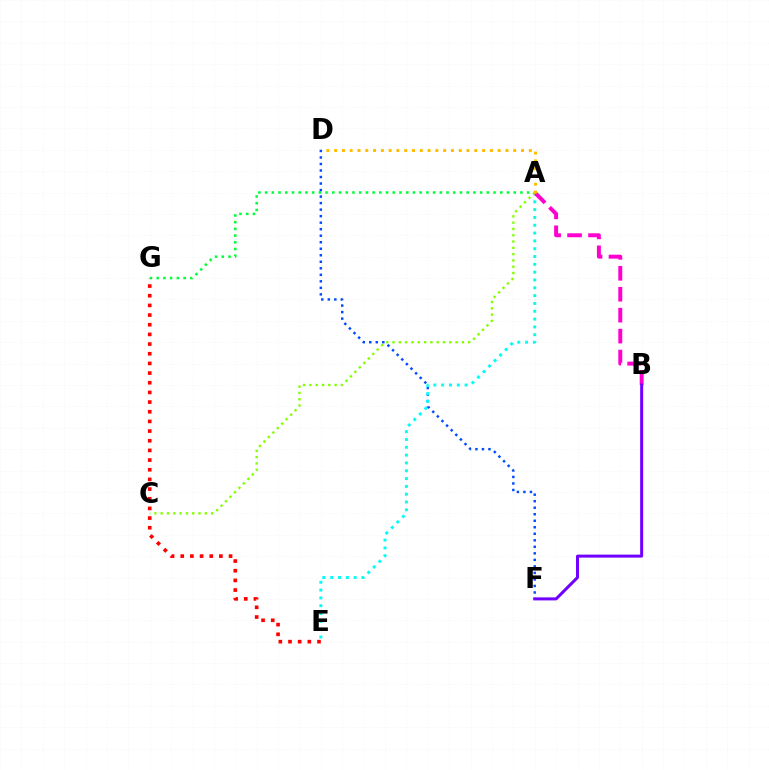{('A', 'G'): [{'color': '#00ff39', 'line_style': 'dotted', 'thickness': 1.83}], ('D', 'F'): [{'color': '#004bff', 'line_style': 'dotted', 'thickness': 1.77}], ('A', 'E'): [{'color': '#00fff6', 'line_style': 'dotted', 'thickness': 2.12}], ('A', 'B'): [{'color': '#ff00cf', 'line_style': 'dashed', 'thickness': 2.84}], ('E', 'G'): [{'color': '#ff0000', 'line_style': 'dotted', 'thickness': 2.63}], ('A', 'C'): [{'color': '#84ff00', 'line_style': 'dotted', 'thickness': 1.71}], ('B', 'F'): [{'color': '#7200ff', 'line_style': 'solid', 'thickness': 2.17}], ('A', 'D'): [{'color': '#ffbd00', 'line_style': 'dotted', 'thickness': 2.12}]}